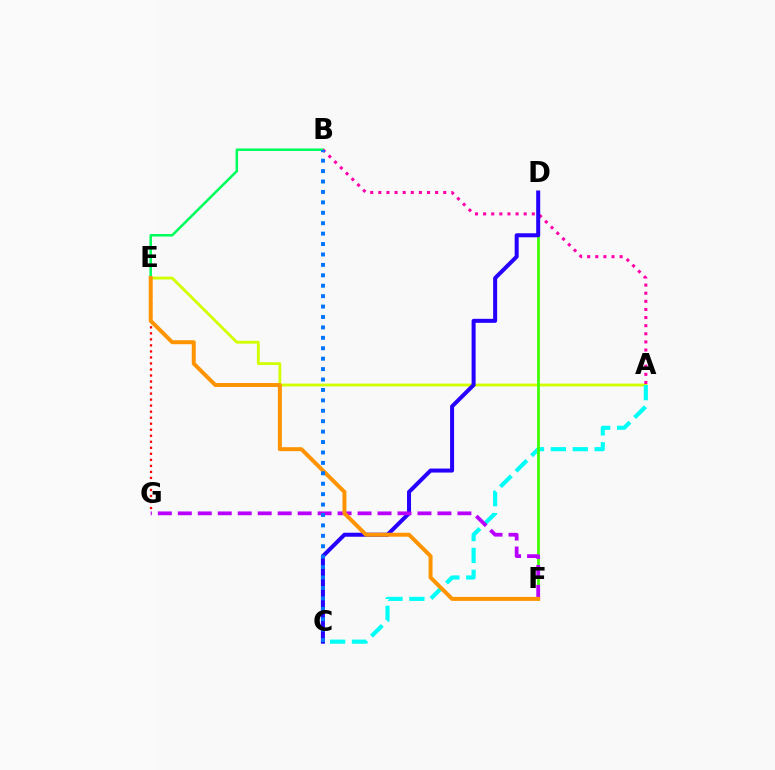{('B', 'E'): [{'color': '#00ff5c', 'line_style': 'solid', 'thickness': 1.83}], ('A', 'E'): [{'color': '#d1ff00', 'line_style': 'solid', 'thickness': 2.04}], ('A', 'B'): [{'color': '#ff00ac', 'line_style': 'dotted', 'thickness': 2.2}], ('A', 'C'): [{'color': '#00fff6', 'line_style': 'dashed', 'thickness': 2.98}], ('D', 'F'): [{'color': '#3dff00', 'line_style': 'solid', 'thickness': 1.98}], ('C', 'D'): [{'color': '#2500ff', 'line_style': 'solid', 'thickness': 2.89}], ('E', 'G'): [{'color': '#ff0000', 'line_style': 'dotted', 'thickness': 1.64}], ('F', 'G'): [{'color': '#b900ff', 'line_style': 'dashed', 'thickness': 2.71}], ('E', 'F'): [{'color': '#ff9400', 'line_style': 'solid', 'thickness': 2.86}], ('B', 'C'): [{'color': '#0074ff', 'line_style': 'dotted', 'thickness': 2.83}]}